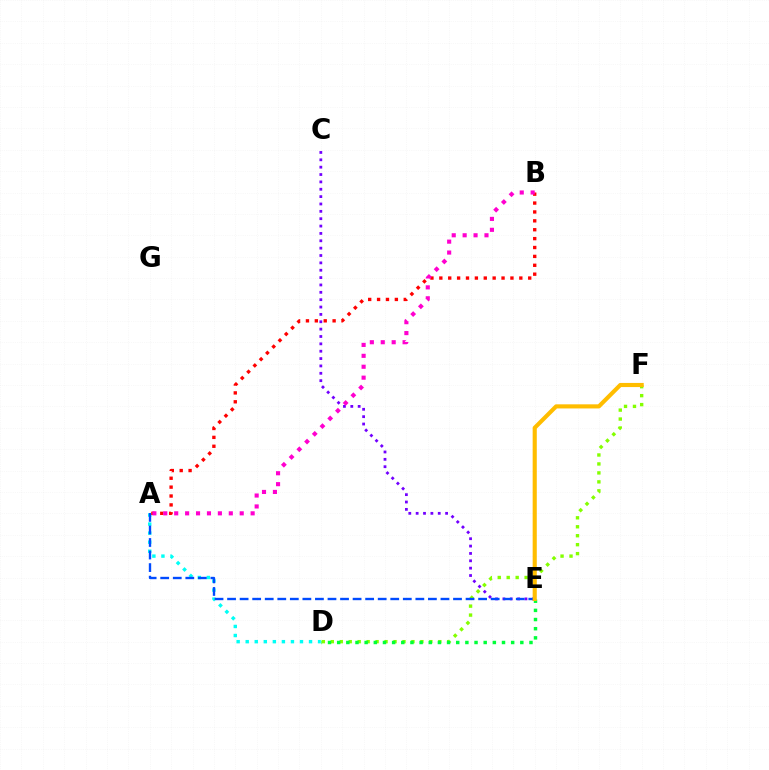{('D', 'F'): [{'color': '#84ff00', 'line_style': 'dotted', 'thickness': 2.43}], ('D', 'E'): [{'color': '#00ff39', 'line_style': 'dotted', 'thickness': 2.49}], ('C', 'E'): [{'color': '#7200ff', 'line_style': 'dotted', 'thickness': 2.0}], ('A', 'D'): [{'color': '#00fff6', 'line_style': 'dotted', 'thickness': 2.46}], ('A', 'E'): [{'color': '#004bff', 'line_style': 'dashed', 'thickness': 1.71}], ('A', 'B'): [{'color': '#ff0000', 'line_style': 'dotted', 'thickness': 2.41}, {'color': '#ff00cf', 'line_style': 'dotted', 'thickness': 2.97}], ('E', 'F'): [{'color': '#ffbd00', 'line_style': 'solid', 'thickness': 2.97}]}